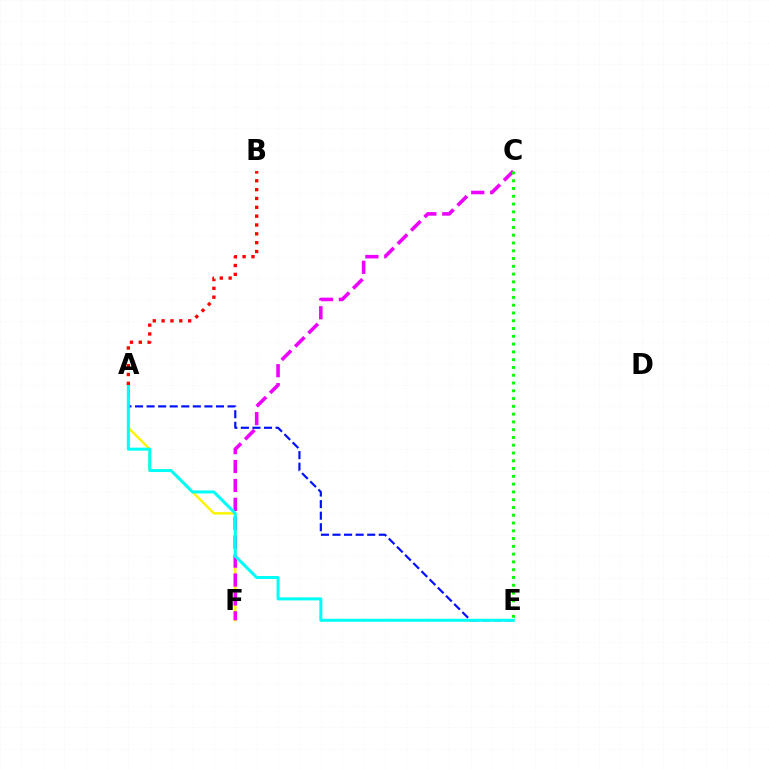{('A', 'F'): [{'color': '#fcf500', 'line_style': 'solid', 'thickness': 1.75}], ('C', 'F'): [{'color': '#ee00ff', 'line_style': 'dashed', 'thickness': 2.57}], ('A', 'E'): [{'color': '#0010ff', 'line_style': 'dashed', 'thickness': 1.57}, {'color': '#00fff6', 'line_style': 'solid', 'thickness': 2.16}], ('C', 'E'): [{'color': '#08ff00', 'line_style': 'dotted', 'thickness': 2.11}], ('A', 'B'): [{'color': '#ff0000', 'line_style': 'dotted', 'thickness': 2.4}]}